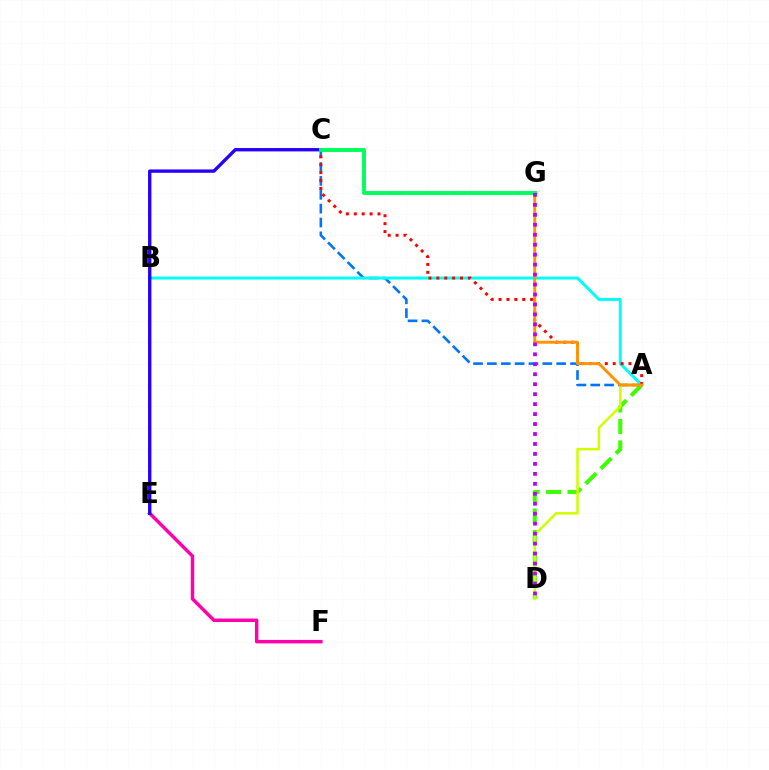{('A', 'D'): [{'color': '#3dff00', 'line_style': 'dashed', 'thickness': 2.91}, {'color': '#d1ff00', 'line_style': 'solid', 'thickness': 1.81}], ('E', 'F'): [{'color': '#ff00ac', 'line_style': 'solid', 'thickness': 2.49}], ('A', 'C'): [{'color': '#0074ff', 'line_style': 'dashed', 'thickness': 1.88}, {'color': '#ff0000', 'line_style': 'dotted', 'thickness': 2.14}], ('A', 'B'): [{'color': '#00fff6', 'line_style': 'solid', 'thickness': 2.14}], ('C', 'E'): [{'color': '#2500ff', 'line_style': 'solid', 'thickness': 2.41}], ('A', 'G'): [{'color': '#ff9400', 'line_style': 'solid', 'thickness': 2.12}], ('C', 'G'): [{'color': '#00ff5c', 'line_style': 'solid', 'thickness': 2.81}], ('D', 'G'): [{'color': '#b900ff', 'line_style': 'dotted', 'thickness': 2.71}]}